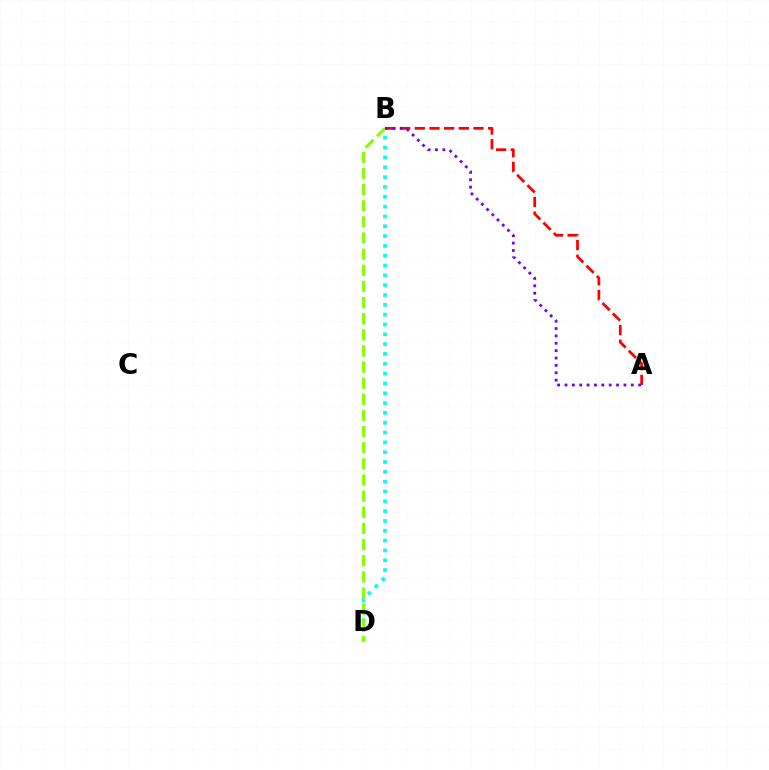{('B', 'D'): [{'color': '#00fff6', 'line_style': 'dotted', 'thickness': 2.67}, {'color': '#84ff00', 'line_style': 'dashed', 'thickness': 2.19}], ('A', 'B'): [{'color': '#ff0000', 'line_style': 'dashed', 'thickness': 1.99}, {'color': '#7200ff', 'line_style': 'dotted', 'thickness': 2.0}]}